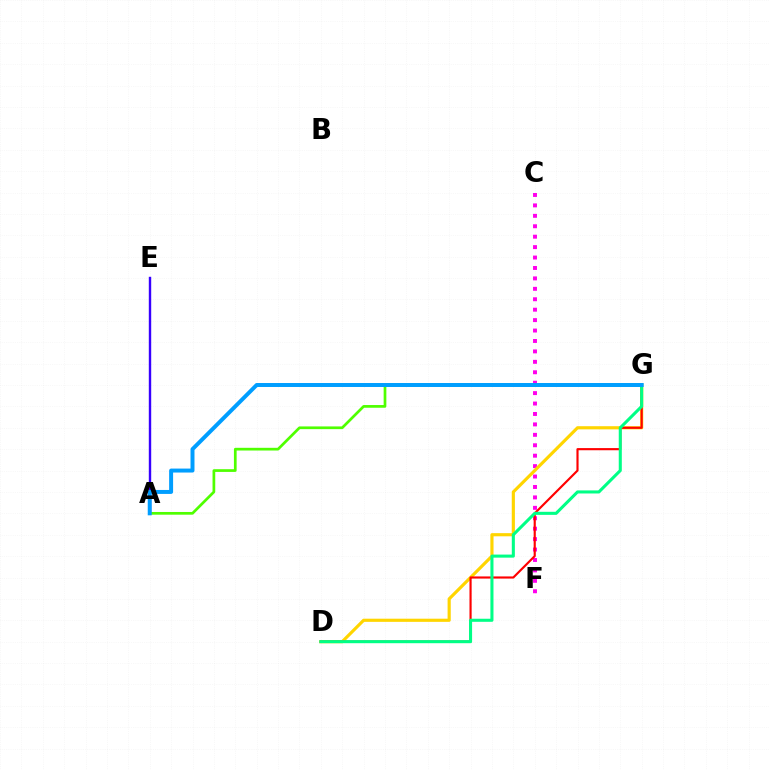{('A', 'E'): [{'color': '#3700ff', 'line_style': 'solid', 'thickness': 1.73}], ('C', 'F'): [{'color': '#ff00ed', 'line_style': 'dotted', 'thickness': 2.83}], ('D', 'G'): [{'color': '#ffd500', 'line_style': 'solid', 'thickness': 2.27}, {'color': '#ff0000', 'line_style': 'solid', 'thickness': 1.55}, {'color': '#00ff86', 'line_style': 'solid', 'thickness': 2.21}], ('A', 'G'): [{'color': '#4fff00', 'line_style': 'solid', 'thickness': 1.95}, {'color': '#009eff', 'line_style': 'solid', 'thickness': 2.86}]}